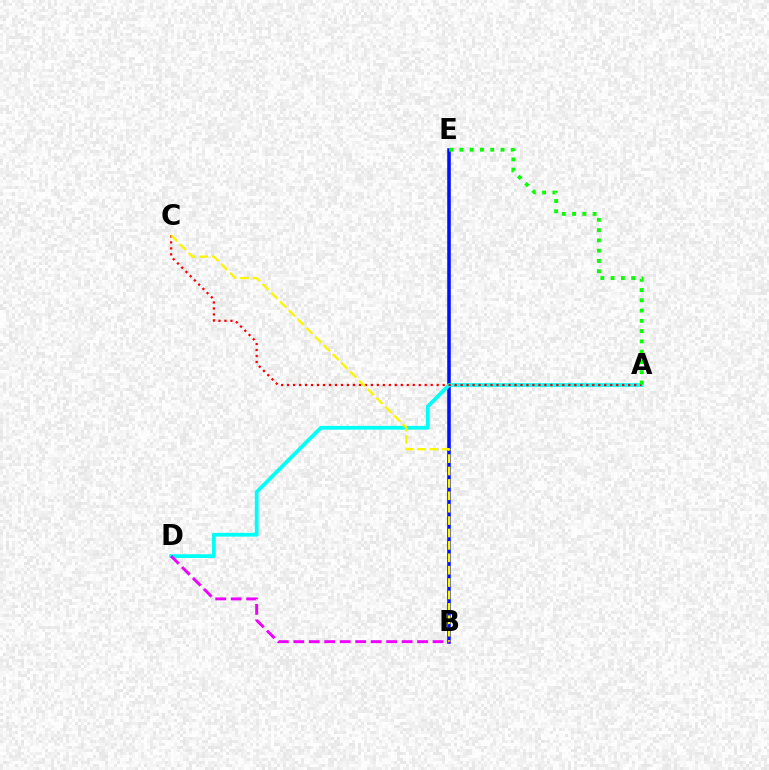{('B', 'E'): [{'color': '#0010ff', 'line_style': 'solid', 'thickness': 2.56}], ('A', 'D'): [{'color': '#00fff6', 'line_style': 'solid', 'thickness': 2.71}], ('B', 'D'): [{'color': '#ee00ff', 'line_style': 'dashed', 'thickness': 2.1}], ('A', 'C'): [{'color': '#ff0000', 'line_style': 'dotted', 'thickness': 1.63}], ('B', 'C'): [{'color': '#fcf500', 'line_style': 'dashed', 'thickness': 1.68}], ('A', 'E'): [{'color': '#08ff00', 'line_style': 'dotted', 'thickness': 2.79}]}